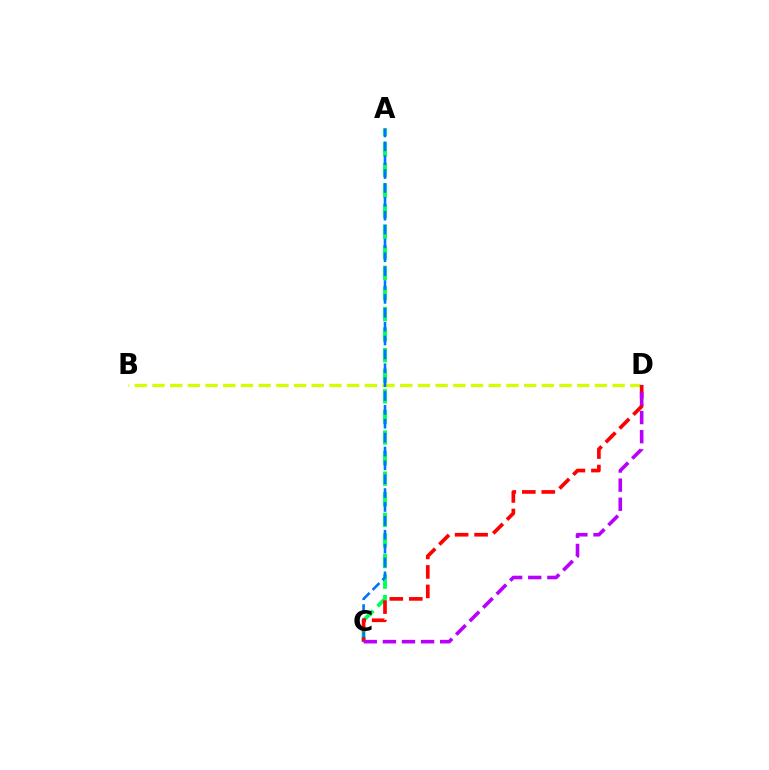{('B', 'D'): [{'color': '#d1ff00', 'line_style': 'dashed', 'thickness': 2.4}], ('A', 'C'): [{'color': '#00ff5c', 'line_style': 'dashed', 'thickness': 2.8}, {'color': '#0074ff', 'line_style': 'dashed', 'thickness': 1.88}], ('C', 'D'): [{'color': '#ff0000', 'line_style': 'dashed', 'thickness': 2.65}, {'color': '#b900ff', 'line_style': 'dashed', 'thickness': 2.6}]}